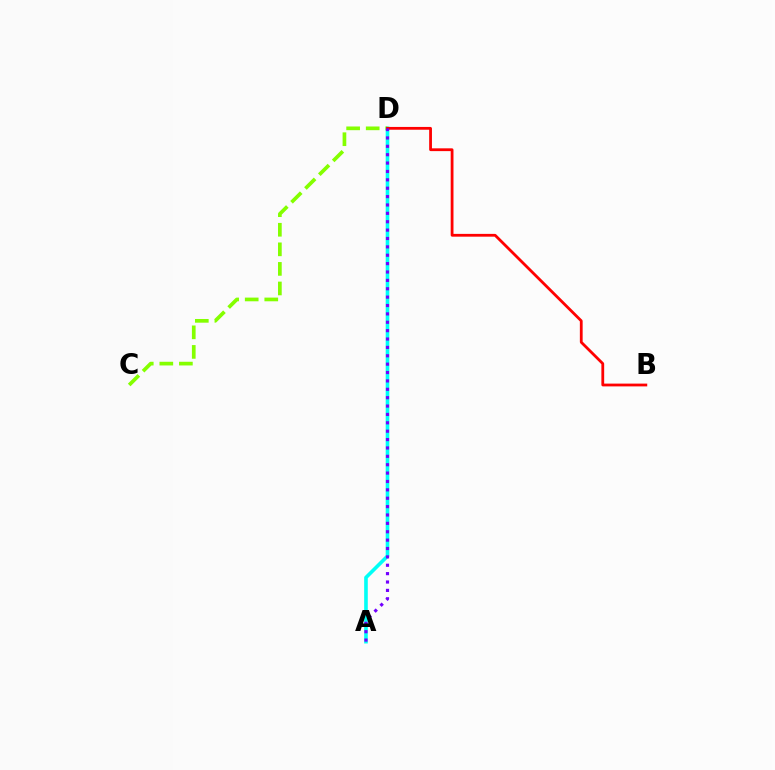{('A', 'D'): [{'color': '#00fff6', 'line_style': 'solid', 'thickness': 2.6}, {'color': '#7200ff', 'line_style': 'dotted', 'thickness': 2.28}], ('C', 'D'): [{'color': '#84ff00', 'line_style': 'dashed', 'thickness': 2.66}], ('B', 'D'): [{'color': '#ff0000', 'line_style': 'solid', 'thickness': 2.01}]}